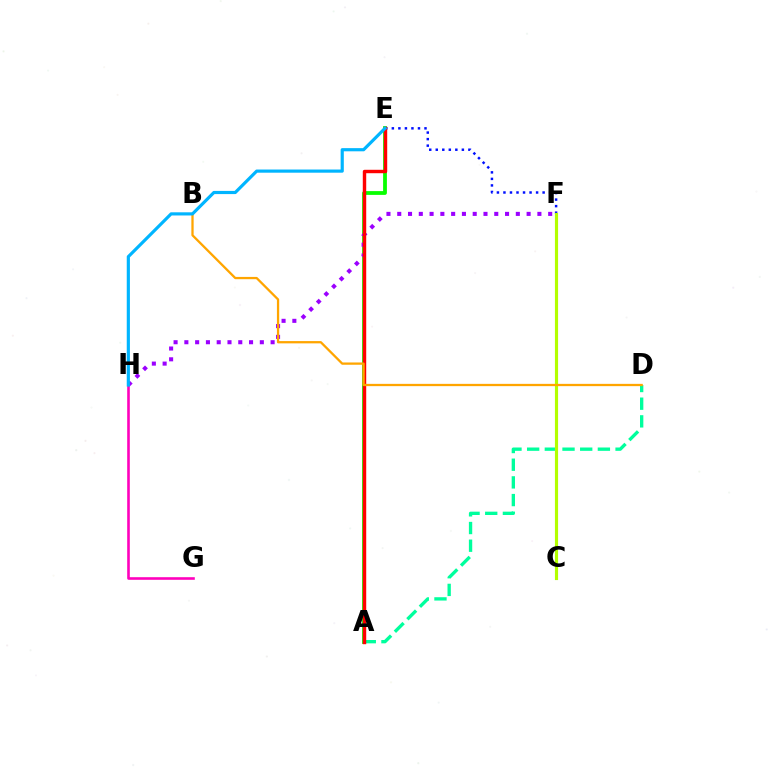{('A', 'E'): [{'color': '#08ff00', 'line_style': 'solid', 'thickness': 2.72}, {'color': '#ff0000', 'line_style': 'solid', 'thickness': 2.46}], ('G', 'H'): [{'color': '#ff00bd', 'line_style': 'solid', 'thickness': 1.88}], ('F', 'H'): [{'color': '#9b00ff', 'line_style': 'dotted', 'thickness': 2.93}], ('A', 'D'): [{'color': '#00ff9d', 'line_style': 'dashed', 'thickness': 2.4}], ('E', 'F'): [{'color': '#0010ff', 'line_style': 'dotted', 'thickness': 1.77}], ('C', 'F'): [{'color': '#b3ff00', 'line_style': 'solid', 'thickness': 2.27}], ('B', 'D'): [{'color': '#ffa500', 'line_style': 'solid', 'thickness': 1.64}], ('E', 'H'): [{'color': '#00b5ff', 'line_style': 'solid', 'thickness': 2.28}]}